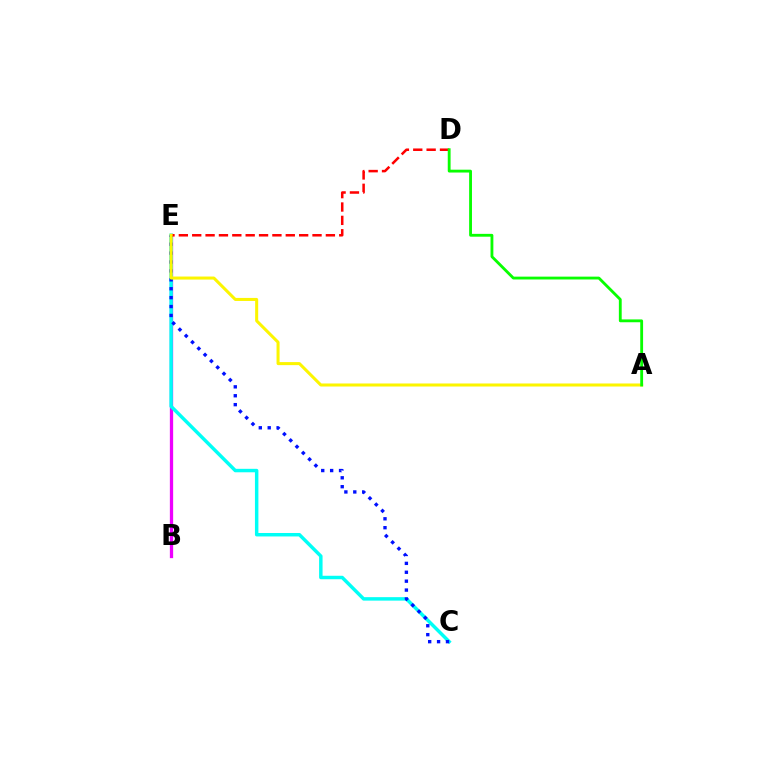{('B', 'E'): [{'color': '#ee00ff', 'line_style': 'solid', 'thickness': 2.36}], ('C', 'E'): [{'color': '#00fff6', 'line_style': 'solid', 'thickness': 2.49}, {'color': '#0010ff', 'line_style': 'dotted', 'thickness': 2.42}], ('D', 'E'): [{'color': '#ff0000', 'line_style': 'dashed', 'thickness': 1.82}], ('A', 'E'): [{'color': '#fcf500', 'line_style': 'solid', 'thickness': 2.18}], ('A', 'D'): [{'color': '#08ff00', 'line_style': 'solid', 'thickness': 2.04}]}